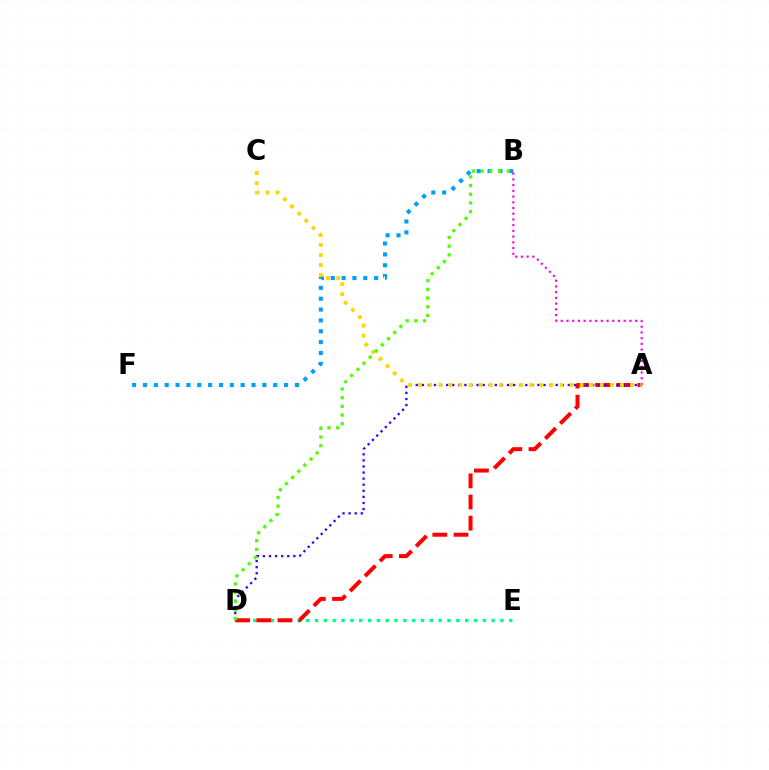{('D', 'E'): [{'color': '#00ff86', 'line_style': 'dotted', 'thickness': 2.4}], ('B', 'F'): [{'color': '#009eff', 'line_style': 'dotted', 'thickness': 2.95}], ('A', 'D'): [{'color': '#ff0000', 'line_style': 'dashed', 'thickness': 2.87}, {'color': '#3700ff', 'line_style': 'dotted', 'thickness': 1.65}], ('A', 'B'): [{'color': '#ff00ed', 'line_style': 'dotted', 'thickness': 1.55}], ('A', 'C'): [{'color': '#ffd500', 'line_style': 'dotted', 'thickness': 2.74}], ('B', 'D'): [{'color': '#4fff00', 'line_style': 'dotted', 'thickness': 2.36}]}